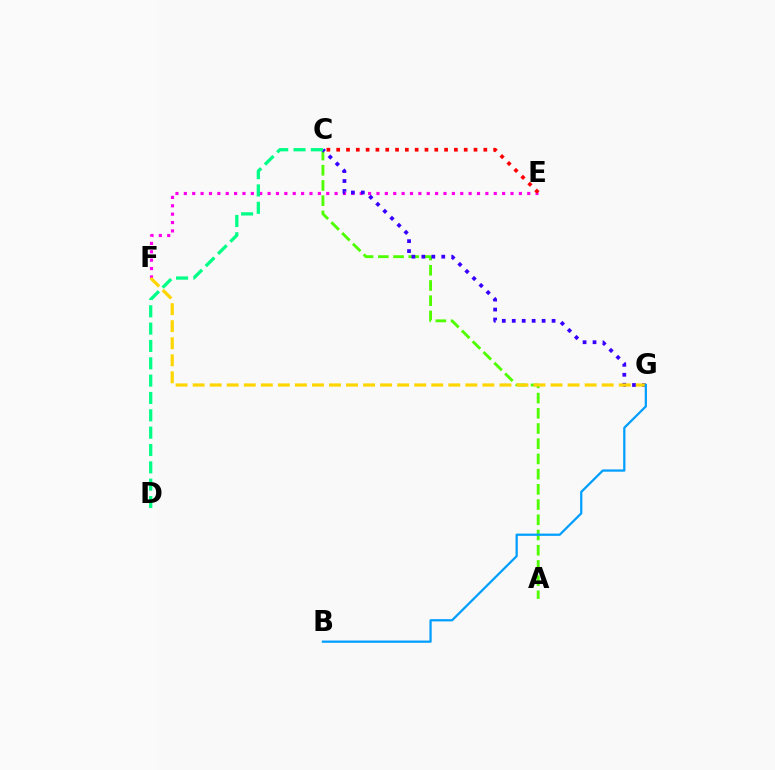{('A', 'C'): [{'color': '#4fff00', 'line_style': 'dashed', 'thickness': 2.07}], ('E', 'F'): [{'color': '#ff00ed', 'line_style': 'dotted', 'thickness': 2.28}], ('C', 'G'): [{'color': '#3700ff', 'line_style': 'dotted', 'thickness': 2.7}], ('F', 'G'): [{'color': '#ffd500', 'line_style': 'dashed', 'thickness': 2.32}], ('C', 'E'): [{'color': '#ff0000', 'line_style': 'dotted', 'thickness': 2.67}], ('B', 'G'): [{'color': '#009eff', 'line_style': 'solid', 'thickness': 1.62}], ('C', 'D'): [{'color': '#00ff86', 'line_style': 'dashed', 'thickness': 2.36}]}